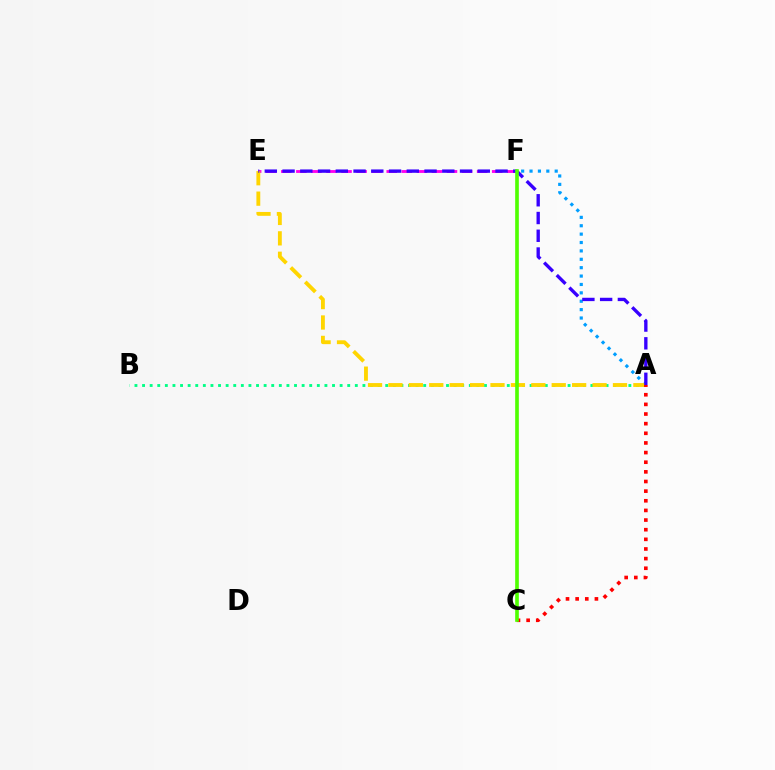{('E', 'F'): [{'color': '#ff00ed', 'line_style': 'dashed', 'thickness': 2.05}], ('A', 'B'): [{'color': '#00ff86', 'line_style': 'dotted', 'thickness': 2.06}], ('A', 'F'): [{'color': '#009eff', 'line_style': 'dotted', 'thickness': 2.28}], ('A', 'E'): [{'color': '#ffd500', 'line_style': 'dashed', 'thickness': 2.77}, {'color': '#3700ff', 'line_style': 'dashed', 'thickness': 2.41}], ('A', 'C'): [{'color': '#ff0000', 'line_style': 'dotted', 'thickness': 2.62}], ('C', 'F'): [{'color': '#4fff00', 'line_style': 'solid', 'thickness': 2.63}]}